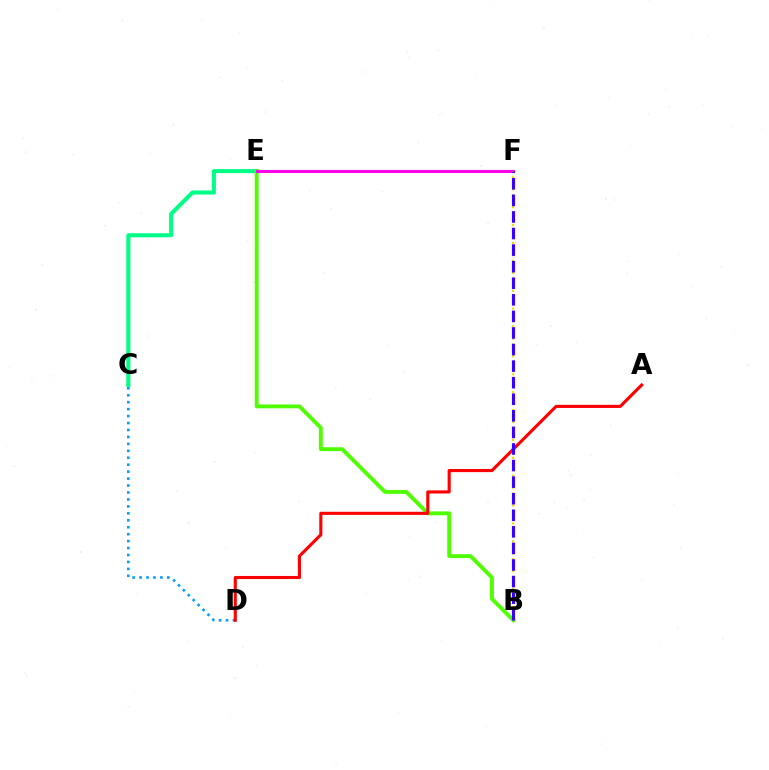{('C', 'E'): [{'color': '#00ff86', 'line_style': 'solid', 'thickness': 2.93}], ('C', 'D'): [{'color': '#009eff', 'line_style': 'dotted', 'thickness': 1.89}], ('B', 'E'): [{'color': '#4fff00', 'line_style': 'solid', 'thickness': 2.78}], ('A', 'D'): [{'color': '#ff0000', 'line_style': 'solid', 'thickness': 2.24}], ('E', 'F'): [{'color': '#ff00ed', 'line_style': 'solid', 'thickness': 2.19}], ('B', 'F'): [{'color': '#ffd500', 'line_style': 'dotted', 'thickness': 1.62}, {'color': '#3700ff', 'line_style': 'dashed', 'thickness': 2.25}]}